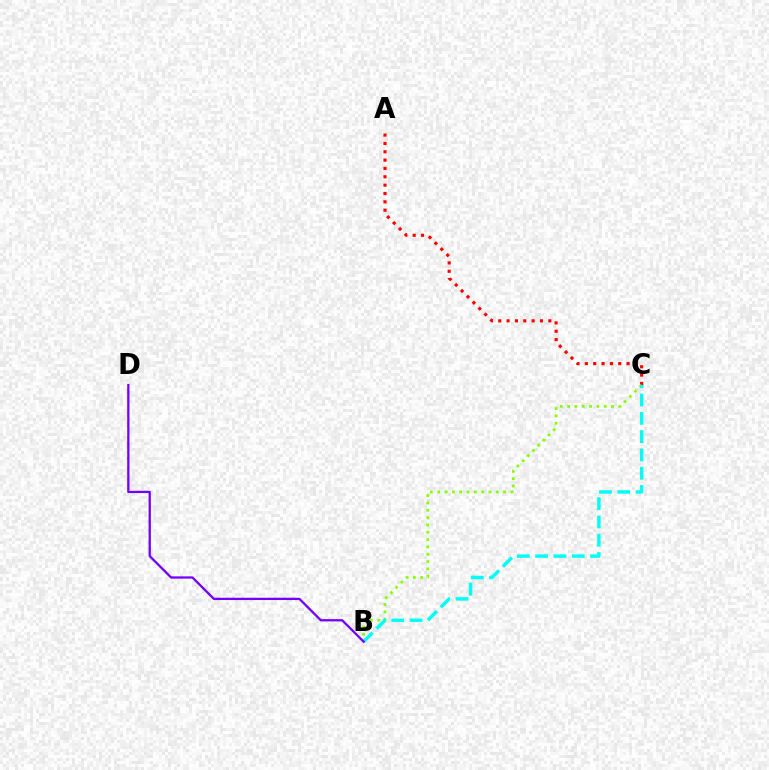{('A', 'C'): [{'color': '#ff0000', 'line_style': 'dotted', 'thickness': 2.27}], ('B', 'C'): [{'color': '#84ff00', 'line_style': 'dotted', 'thickness': 1.99}, {'color': '#00fff6', 'line_style': 'dashed', 'thickness': 2.49}], ('B', 'D'): [{'color': '#7200ff', 'line_style': 'solid', 'thickness': 1.64}]}